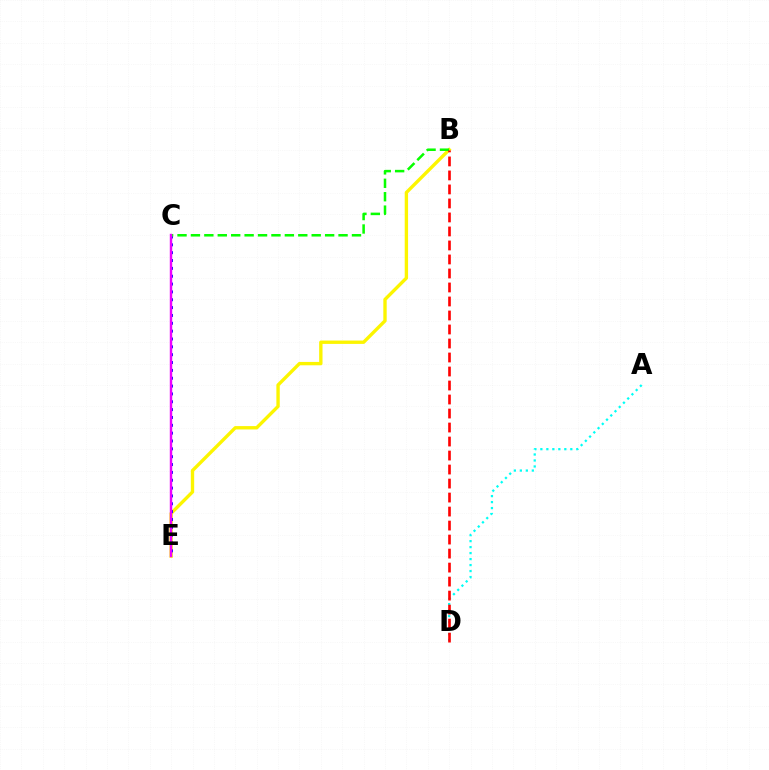{('A', 'D'): [{'color': '#00fff6', 'line_style': 'dotted', 'thickness': 1.63}], ('B', 'E'): [{'color': '#fcf500', 'line_style': 'solid', 'thickness': 2.42}], ('C', 'E'): [{'color': '#0010ff', 'line_style': 'dotted', 'thickness': 2.13}, {'color': '#ee00ff', 'line_style': 'solid', 'thickness': 1.74}], ('B', 'C'): [{'color': '#08ff00', 'line_style': 'dashed', 'thickness': 1.82}], ('B', 'D'): [{'color': '#ff0000', 'line_style': 'dashed', 'thickness': 1.9}]}